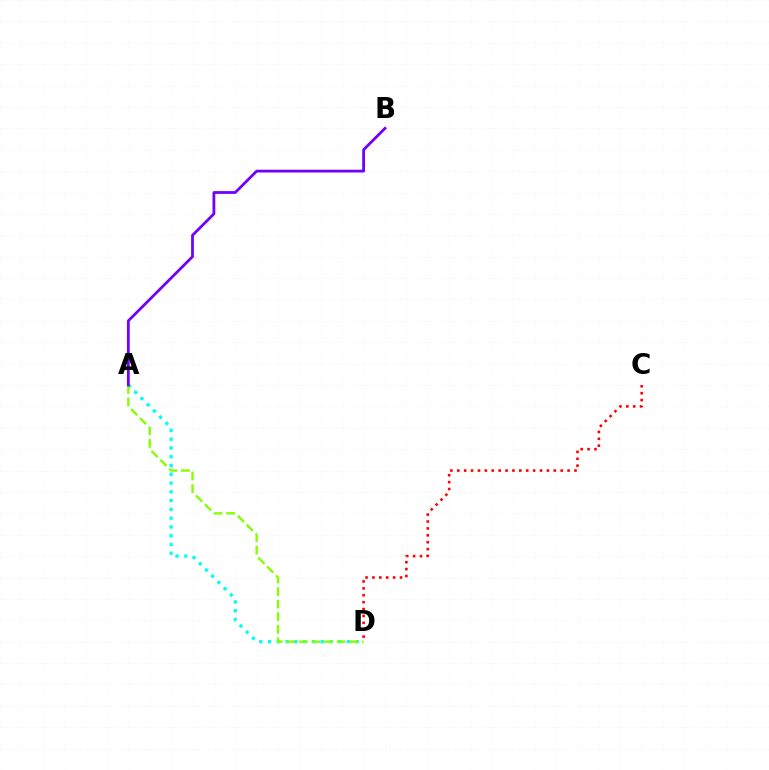{('C', 'D'): [{'color': '#ff0000', 'line_style': 'dotted', 'thickness': 1.87}], ('A', 'D'): [{'color': '#00fff6', 'line_style': 'dotted', 'thickness': 2.38}, {'color': '#84ff00', 'line_style': 'dashed', 'thickness': 1.71}], ('A', 'B'): [{'color': '#7200ff', 'line_style': 'solid', 'thickness': 2.01}]}